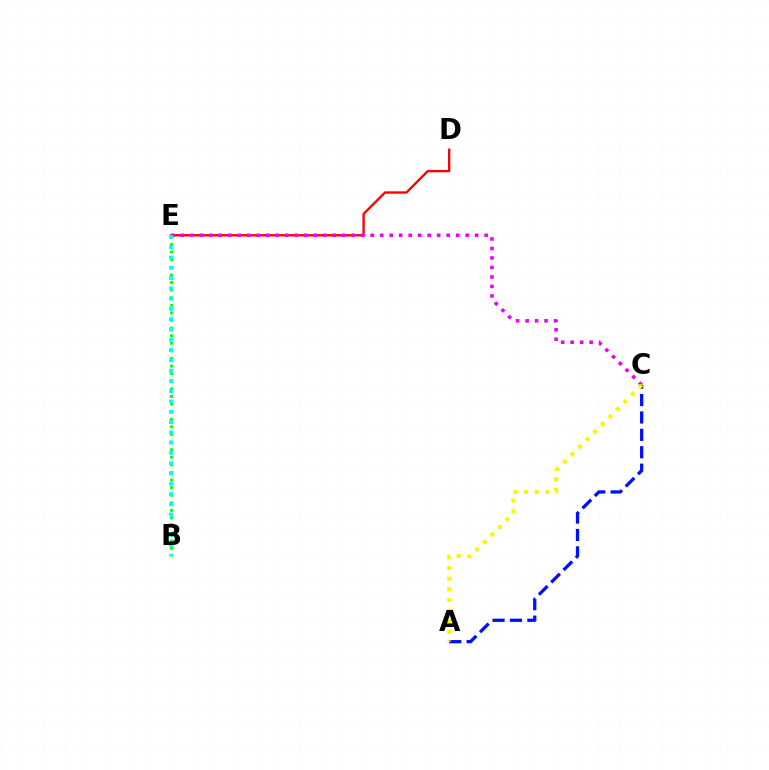{('A', 'C'): [{'color': '#0010ff', 'line_style': 'dashed', 'thickness': 2.36}, {'color': '#fcf500', 'line_style': 'dotted', 'thickness': 2.89}], ('D', 'E'): [{'color': '#ff0000', 'line_style': 'solid', 'thickness': 1.69}], ('C', 'E'): [{'color': '#ee00ff', 'line_style': 'dotted', 'thickness': 2.58}], ('B', 'E'): [{'color': '#08ff00', 'line_style': 'dotted', 'thickness': 2.06}, {'color': '#00fff6', 'line_style': 'dotted', 'thickness': 2.79}]}